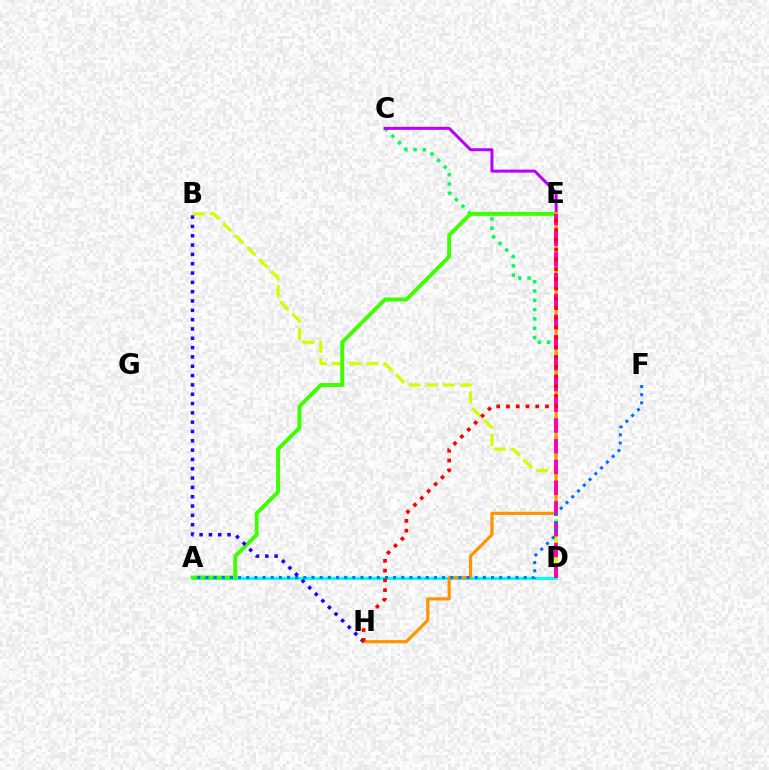{('A', 'D'): [{'color': '#00fff6', 'line_style': 'solid', 'thickness': 2.22}], ('C', 'D'): [{'color': '#00ff5c', 'line_style': 'dotted', 'thickness': 2.53}], ('B', 'D'): [{'color': '#d1ff00', 'line_style': 'dashed', 'thickness': 2.32}], ('C', 'E'): [{'color': '#b900ff', 'line_style': 'solid', 'thickness': 2.16}], ('A', 'E'): [{'color': '#3dff00', 'line_style': 'solid', 'thickness': 2.81}], ('E', 'H'): [{'color': '#ff9400', 'line_style': 'solid', 'thickness': 2.29}, {'color': '#ff0000', 'line_style': 'dotted', 'thickness': 2.65}], ('D', 'E'): [{'color': '#ff00ac', 'line_style': 'dashed', 'thickness': 2.82}], ('A', 'F'): [{'color': '#0074ff', 'line_style': 'dotted', 'thickness': 2.22}], ('B', 'H'): [{'color': '#2500ff', 'line_style': 'dotted', 'thickness': 2.53}]}